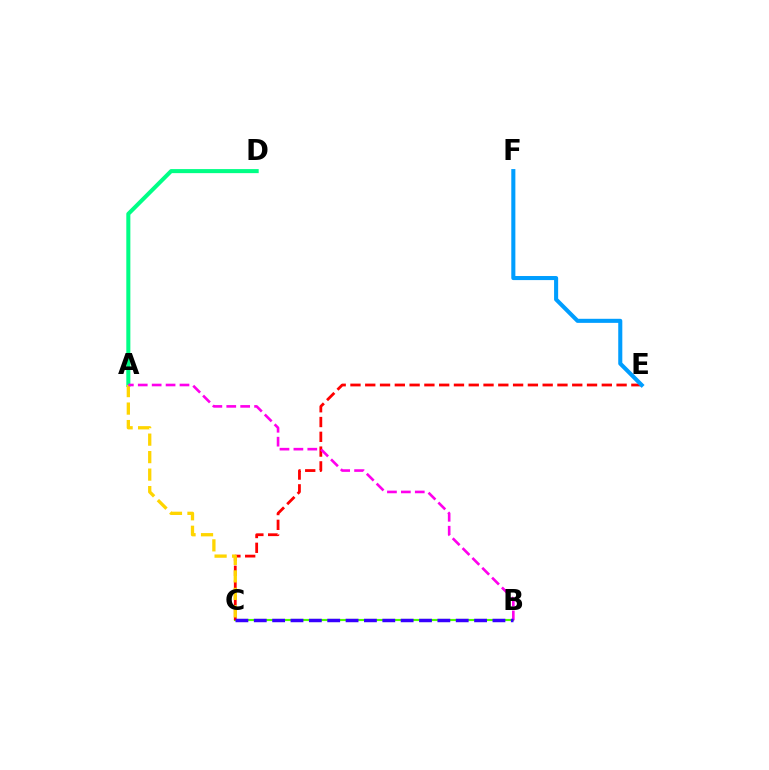{('B', 'C'): [{'color': '#4fff00', 'line_style': 'solid', 'thickness': 1.54}, {'color': '#3700ff', 'line_style': 'dashed', 'thickness': 2.49}], ('C', 'E'): [{'color': '#ff0000', 'line_style': 'dashed', 'thickness': 2.01}], ('E', 'F'): [{'color': '#009eff', 'line_style': 'solid', 'thickness': 2.93}], ('A', 'D'): [{'color': '#00ff86', 'line_style': 'solid', 'thickness': 2.91}], ('A', 'C'): [{'color': '#ffd500', 'line_style': 'dashed', 'thickness': 2.37}], ('A', 'B'): [{'color': '#ff00ed', 'line_style': 'dashed', 'thickness': 1.89}]}